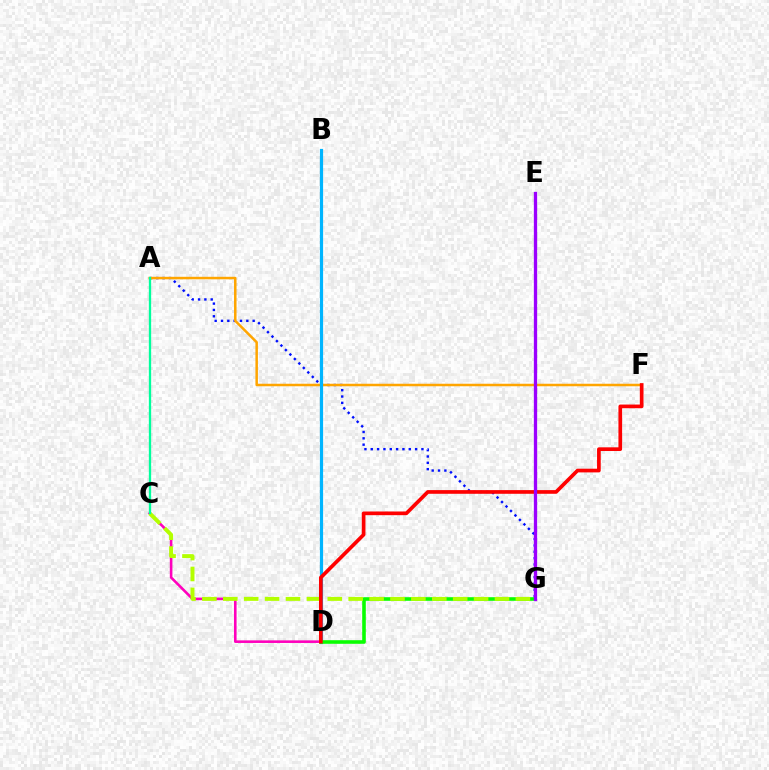{('A', 'G'): [{'color': '#0010ff', 'line_style': 'dotted', 'thickness': 1.72}], ('A', 'F'): [{'color': '#ffa500', 'line_style': 'solid', 'thickness': 1.8}], ('C', 'D'): [{'color': '#ff00bd', 'line_style': 'solid', 'thickness': 1.87}], ('B', 'D'): [{'color': '#00b5ff', 'line_style': 'solid', 'thickness': 2.3}], ('D', 'G'): [{'color': '#08ff00', 'line_style': 'solid', 'thickness': 2.59}], ('C', 'G'): [{'color': '#b3ff00', 'line_style': 'dashed', 'thickness': 2.84}], ('D', 'F'): [{'color': '#ff0000', 'line_style': 'solid', 'thickness': 2.65}], ('A', 'C'): [{'color': '#00ff9d', 'line_style': 'solid', 'thickness': 1.67}], ('E', 'G'): [{'color': '#9b00ff', 'line_style': 'solid', 'thickness': 2.37}]}